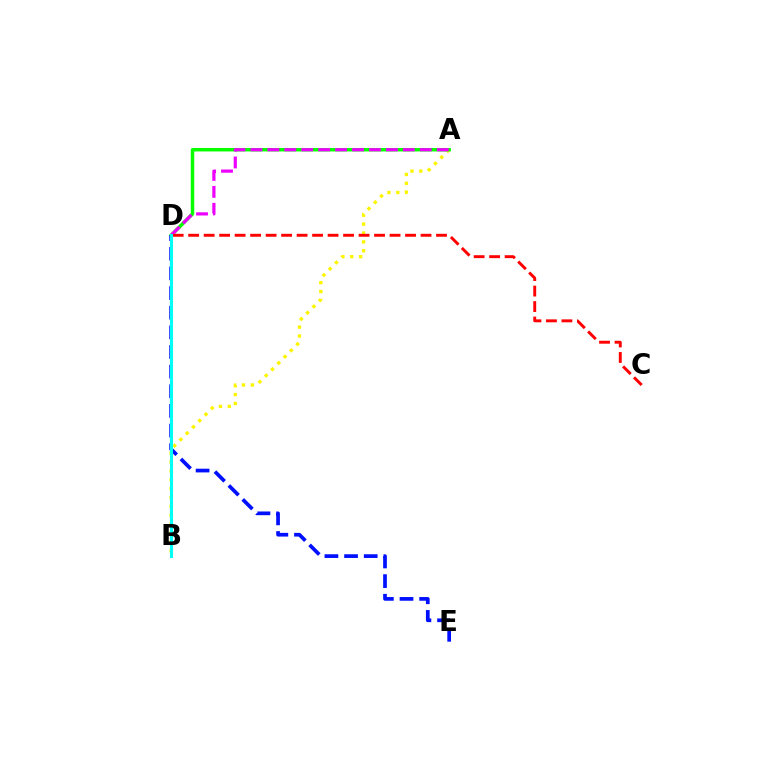{('A', 'B'): [{'color': '#fcf500', 'line_style': 'dotted', 'thickness': 2.41}], ('A', 'D'): [{'color': '#08ff00', 'line_style': 'solid', 'thickness': 2.49}, {'color': '#ee00ff', 'line_style': 'dashed', 'thickness': 2.3}], ('D', 'E'): [{'color': '#0010ff', 'line_style': 'dashed', 'thickness': 2.67}], ('C', 'D'): [{'color': '#ff0000', 'line_style': 'dashed', 'thickness': 2.1}], ('B', 'D'): [{'color': '#00fff6', 'line_style': 'solid', 'thickness': 2.21}]}